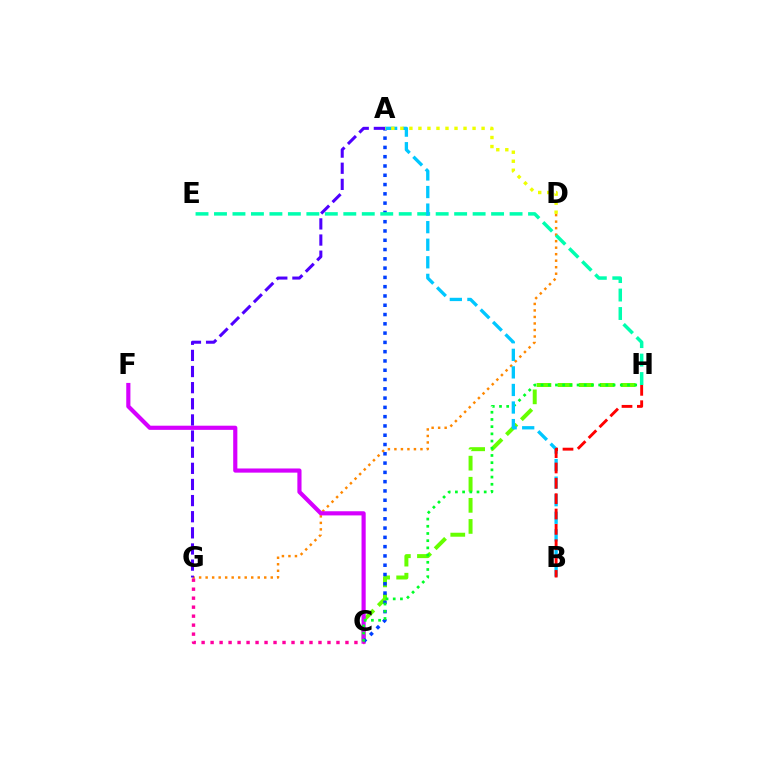{('D', 'G'): [{'color': '#ff8800', 'line_style': 'dotted', 'thickness': 1.77}], ('C', 'H'): [{'color': '#66ff00', 'line_style': 'dashed', 'thickness': 2.86}, {'color': '#00ff27', 'line_style': 'dotted', 'thickness': 1.96}], ('C', 'F'): [{'color': '#d600ff', 'line_style': 'solid', 'thickness': 2.99}], ('A', 'C'): [{'color': '#003fff', 'line_style': 'dotted', 'thickness': 2.52}], ('E', 'H'): [{'color': '#00ffaf', 'line_style': 'dashed', 'thickness': 2.51}], ('C', 'G'): [{'color': '#ff00a0', 'line_style': 'dotted', 'thickness': 2.44}], ('A', 'B'): [{'color': '#00c7ff', 'line_style': 'dashed', 'thickness': 2.39}], ('A', 'D'): [{'color': '#eeff00', 'line_style': 'dotted', 'thickness': 2.45}], ('B', 'H'): [{'color': '#ff0000', 'line_style': 'dashed', 'thickness': 2.08}], ('A', 'G'): [{'color': '#4f00ff', 'line_style': 'dashed', 'thickness': 2.19}]}